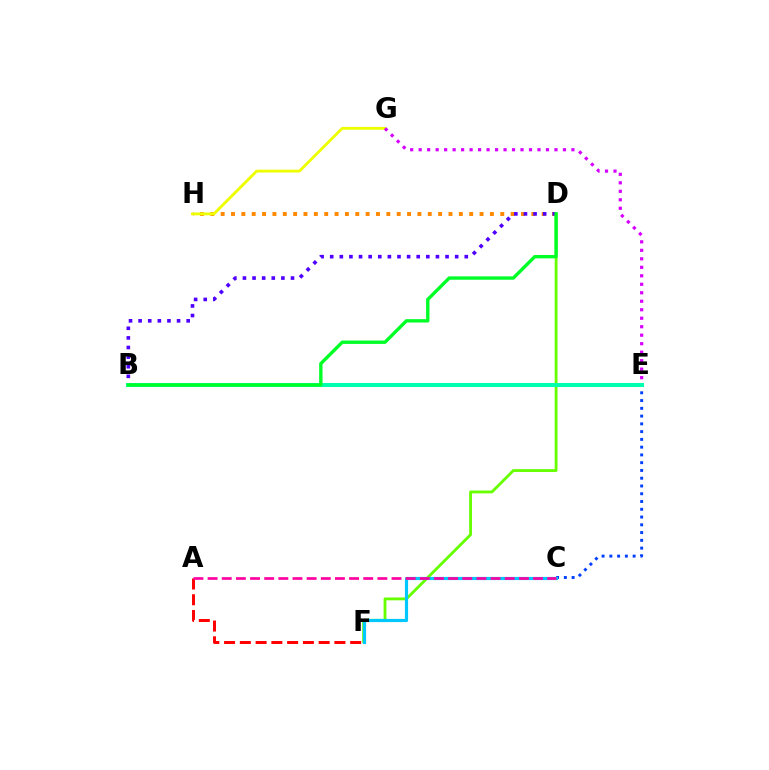{('D', 'H'): [{'color': '#ff8800', 'line_style': 'dotted', 'thickness': 2.81}], ('D', 'F'): [{'color': '#66ff00', 'line_style': 'solid', 'thickness': 2.03}], ('B', 'D'): [{'color': '#4f00ff', 'line_style': 'dotted', 'thickness': 2.61}, {'color': '#00ff27', 'line_style': 'solid', 'thickness': 2.43}], ('C', 'E'): [{'color': '#003fff', 'line_style': 'dotted', 'thickness': 2.11}], ('A', 'F'): [{'color': '#ff0000', 'line_style': 'dashed', 'thickness': 2.14}], ('G', 'H'): [{'color': '#eeff00', 'line_style': 'solid', 'thickness': 2.04}], ('C', 'F'): [{'color': '#00c7ff', 'line_style': 'solid', 'thickness': 2.28}], ('E', 'G'): [{'color': '#d600ff', 'line_style': 'dotted', 'thickness': 2.31}], ('B', 'E'): [{'color': '#00ffaf', 'line_style': 'solid', 'thickness': 2.91}], ('A', 'C'): [{'color': '#ff00a0', 'line_style': 'dashed', 'thickness': 1.92}]}